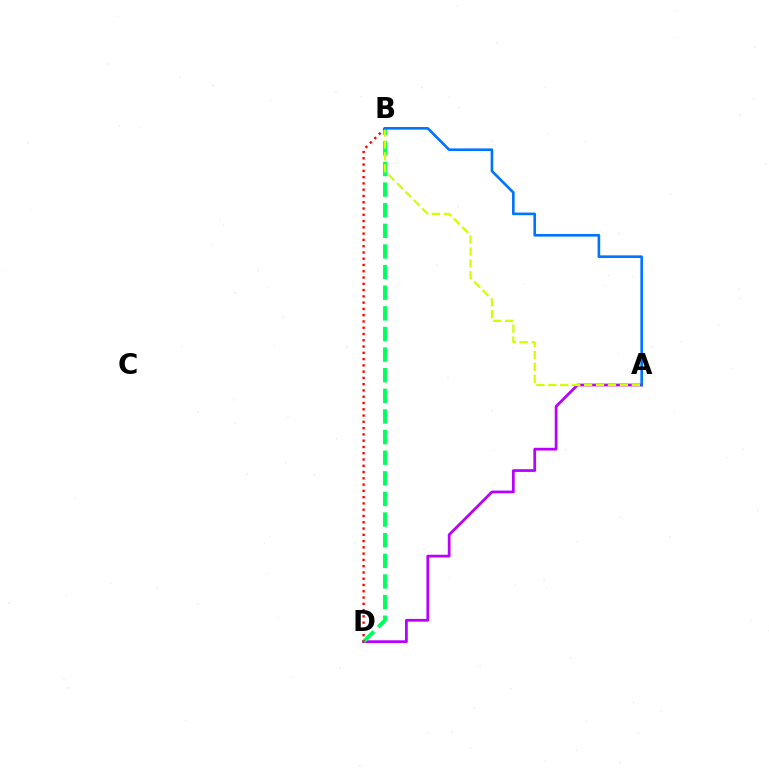{('A', 'D'): [{'color': '#b900ff', 'line_style': 'solid', 'thickness': 1.98}], ('B', 'D'): [{'color': '#00ff5c', 'line_style': 'dashed', 'thickness': 2.8}, {'color': '#ff0000', 'line_style': 'dotted', 'thickness': 1.7}], ('A', 'B'): [{'color': '#d1ff00', 'line_style': 'dashed', 'thickness': 1.62}, {'color': '#0074ff', 'line_style': 'solid', 'thickness': 1.89}]}